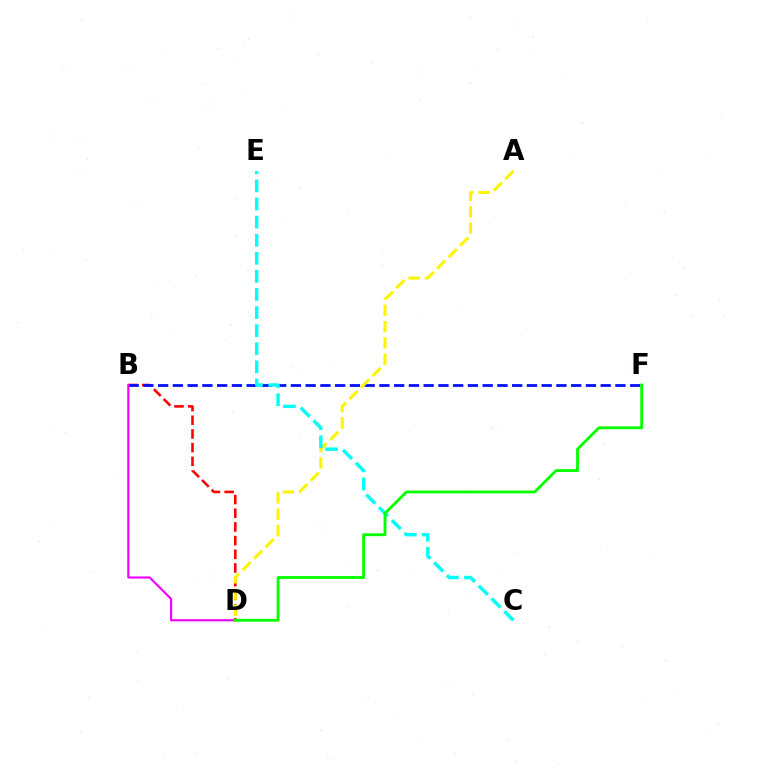{('B', 'D'): [{'color': '#ff0000', 'line_style': 'dashed', 'thickness': 1.86}, {'color': '#ee00ff', 'line_style': 'solid', 'thickness': 1.54}], ('B', 'F'): [{'color': '#0010ff', 'line_style': 'dashed', 'thickness': 2.0}], ('A', 'D'): [{'color': '#fcf500', 'line_style': 'dashed', 'thickness': 2.21}], ('C', 'E'): [{'color': '#00fff6', 'line_style': 'dashed', 'thickness': 2.46}], ('D', 'F'): [{'color': '#08ff00', 'line_style': 'solid', 'thickness': 2.05}]}